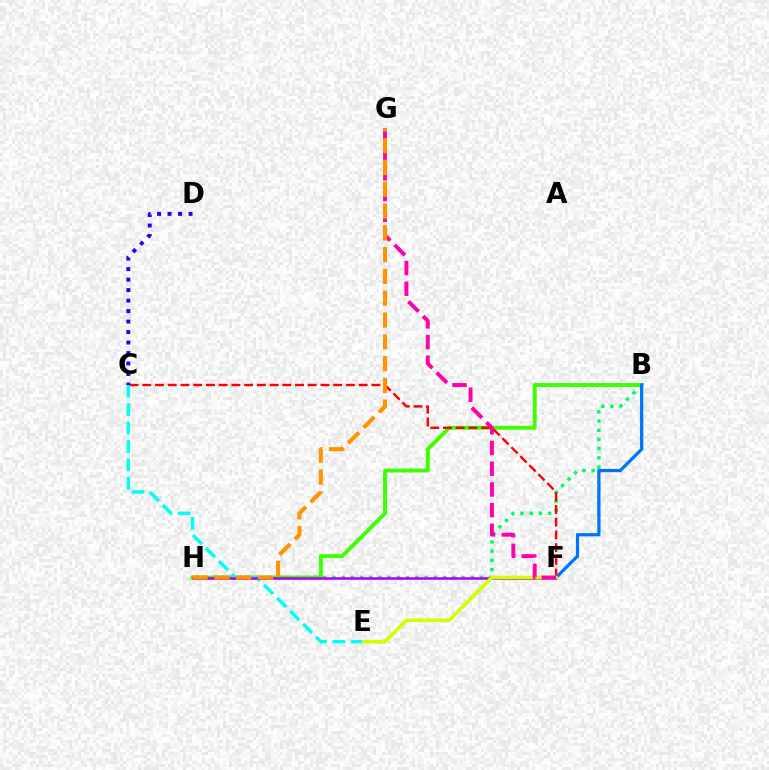{('B', 'H'): [{'color': '#00ff5c', 'line_style': 'dotted', 'thickness': 2.5}, {'color': '#3dff00', 'line_style': 'solid', 'thickness': 2.8}], ('C', 'E'): [{'color': '#00fff6', 'line_style': 'dashed', 'thickness': 2.49}], ('B', 'F'): [{'color': '#0074ff', 'line_style': 'solid', 'thickness': 2.35}], ('C', 'F'): [{'color': '#ff0000', 'line_style': 'dashed', 'thickness': 1.73}], ('F', 'H'): [{'color': '#b900ff', 'line_style': 'solid', 'thickness': 1.87}], ('E', 'F'): [{'color': '#d1ff00', 'line_style': 'solid', 'thickness': 2.57}], ('C', 'D'): [{'color': '#2500ff', 'line_style': 'dotted', 'thickness': 2.85}], ('F', 'G'): [{'color': '#ff00ac', 'line_style': 'dashed', 'thickness': 2.81}], ('G', 'H'): [{'color': '#ff9400', 'line_style': 'dashed', 'thickness': 2.96}]}